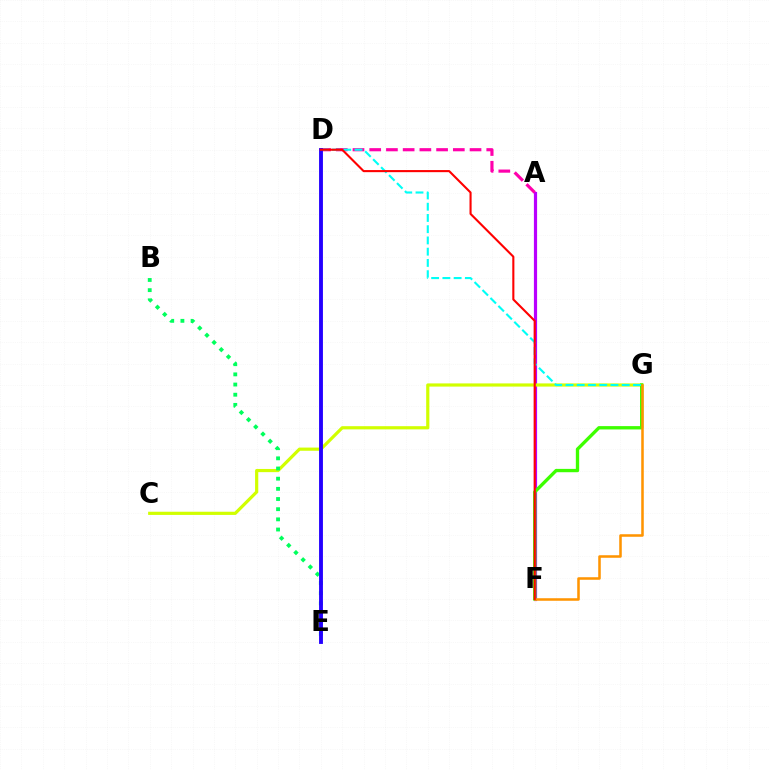{('A', 'F'): [{'color': '#b900ff', 'line_style': 'solid', 'thickness': 2.3}], ('C', 'G'): [{'color': '#d1ff00', 'line_style': 'solid', 'thickness': 2.3}], ('A', 'D'): [{'color': '#ff00ac', 'line_style': 'dashed', 'thickness': 2.27}], ('B', 'E'): [{'color': '#00ff5c', 'line_style': 'dotted', 'thickness': 2.76}], ('D', 'E'): [{'color': '#0074ff', 'line_style': 'solid', 'thickness': 1.55}, {'color': '#2500ff', 'line_style': 'solid', 'thickness': 2.78}], ('F', 'G'): [{'color': '#3dff00', 'line_style': 'solid', 'thickness': 2.4}, {'color': '#ff9400', 'line_style': 'solid', 'thickness': 1.83}], ('D', 'G'): [{'color': '#00fff6', 'line_style': 'dashed', 'thickness': 1.53}], ('D', 'F'): [{'color': '#ff0000', 'line_style': 'solid', 'thickness': 1.51}]}